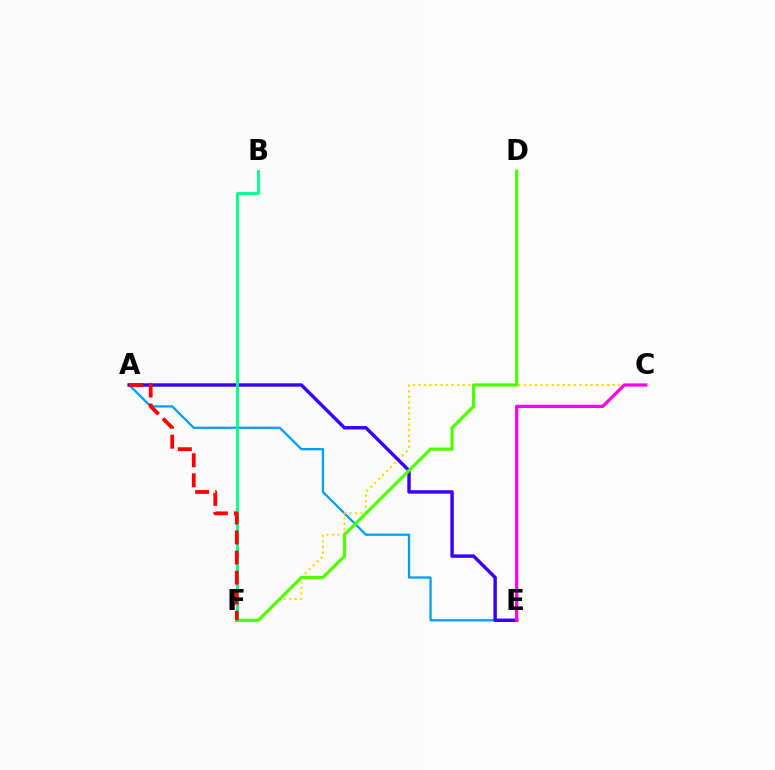{('A', 'E'): [{'color': '#009eff', 'line_style': 'solid', 'thickness': 1.63}, {'color': '#3700ff', 'line_style': 'solid', 'thickness': 2.47}], ('C', 'F'): [{'color': '#ffd500', 'line_style': 'dotted', 'thickness': 1.51}], ('D', 'F'): [{'color': '#4fff00', 'line_style': 'solid', 'thickness': 2.33}], ('C', 'E'): [{'color': '#ff00ed', 'line_style': 'solid', 'thickness': 2.32}], ('B', 'F'): [{'color': '#00ff86', 'line_style': 'solid', 'thickness': 2.05}], ('A', 'F'): [{'color': '#ff0000', 'line_style': 'dashed', 'thickness': 2.72}]}